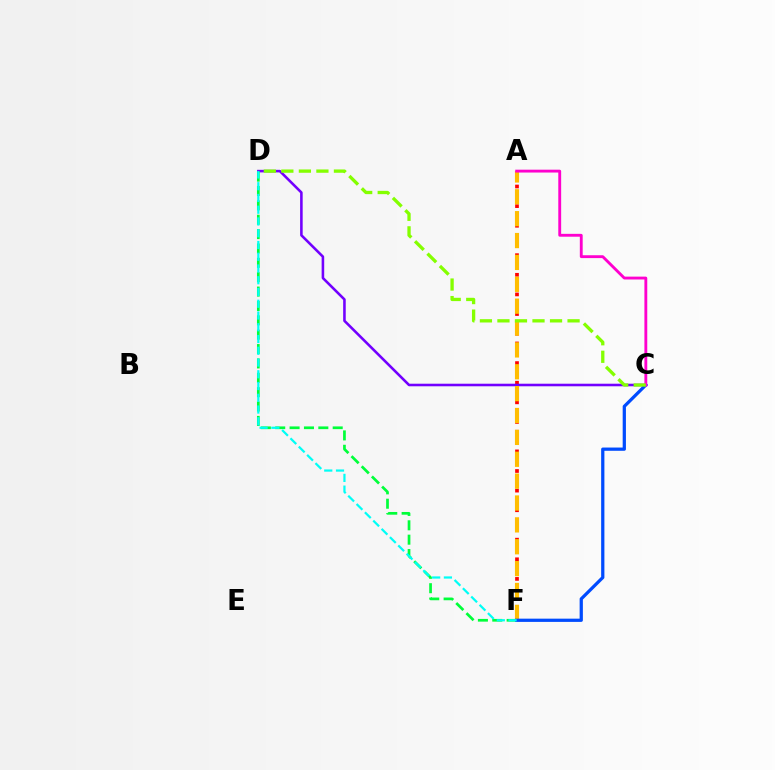{('A', 'F'): [{'color': '#ff0000', 'line_style': 'dotted', 'thickness': 2.67}, {'color': '#ffbd00', 'line_style': 'dashed', 'thickness': 2.97}], ('C', 'D'): [{'color': '#7200ff', 'line_style': 'solid', 'thickness': 1.85}, {'color': '#84ff00', 'line_style': 'dashed', 'thickness': 2.38}], ('D', 'F'): [{'color': '#00ff39', 'line_style': 'dashed', 'thickness': 1.95}, {'color': '#00fff6', 'line_style': 'dashed', 'thickness': 1.6}], ('C', 'F'): [{'color': '#004bff', 'line_style': 'solid', 'thickness': 2.34}], ('A', 'C'): [{'color': '#ff00cf', 'line_style': 'solid', 'thickness': 2.06}]}